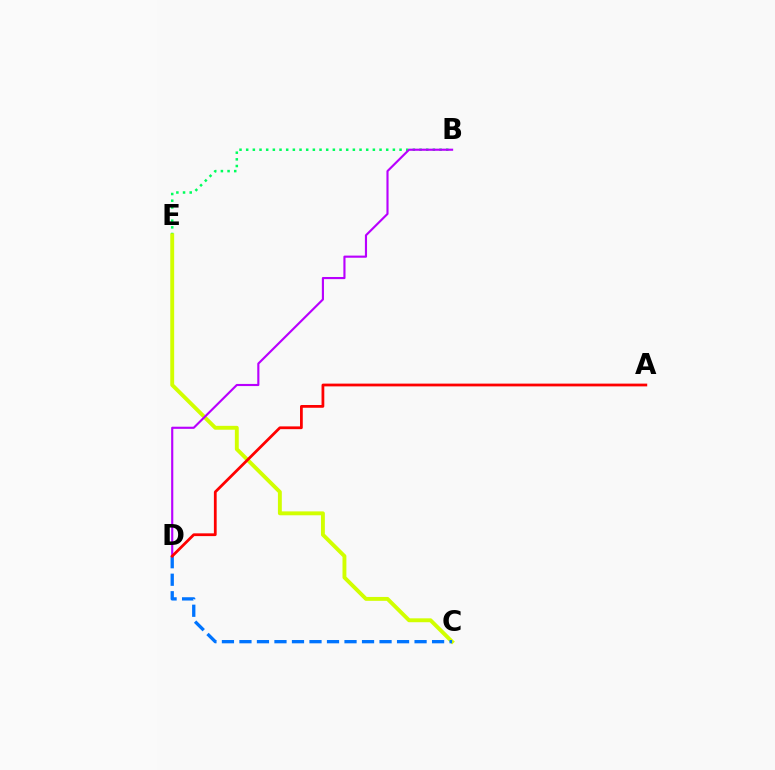{('B', 'E'): [{'color': '#00ff5c', 'line_style': 'dotted', 'thickness': 1.81}], ('C', 'E'): [{'color': '#d1ff00', 'line_style': 'solid', 'thickness': 2.8}], ('C', 'D'): [{'color': '#0074ff', 'line_style': 'dashed', 'thickness': 2.38}], ('B', 'D'): [{'color': '#b900ff', 'line_style': 'solid', 'thickness': 1.54}], ('A', 'D'): [{'color': '#ff0000', 'line_style': 'solid', 'thickness': 1.99}]}